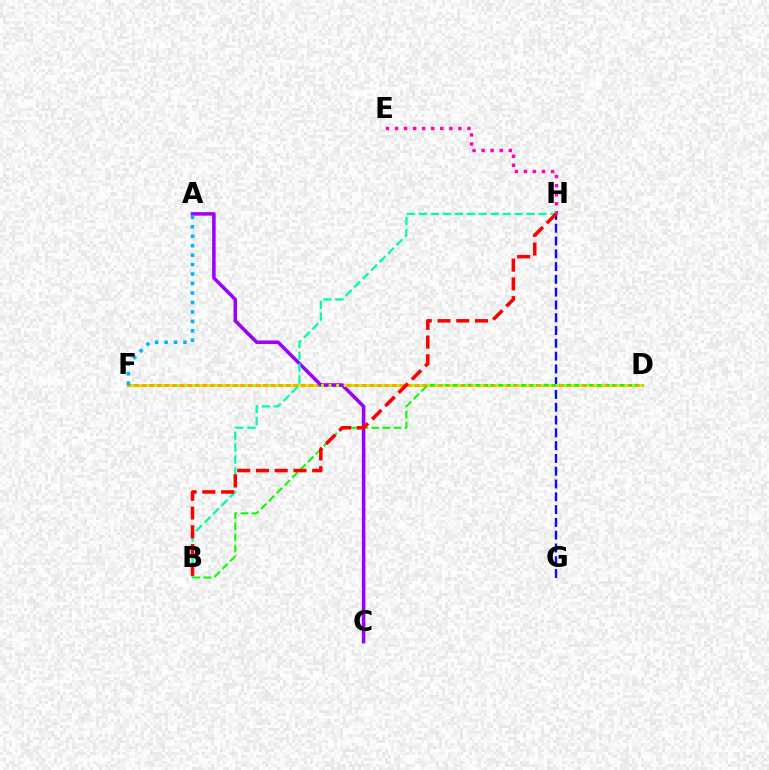{('D', 'F'): [{'color': '#ffa500', 'line_style': 'solid', 'thickness': 2.14}, {'color': '#b3ff00', 'line_style': 'dotted', 'thickness': 2.06}], ('E', 'H'): [{'color': '#ff00bd', 'line_style': 'dotted', 'thickness': 2.46}], ('G', 'H'): [{'color': '#0010ff', 'line_style': 'dashed', 'thickness': 1.74}], ('A', 'C'): [{'color': '#9b00ff', 'line_style': 'solid', 'thickness': 2.54}], ('B', 'D'): [{'color': '#08ff00', 'line_style': 'dashed', 'thickness': 1.51}], ('A', 'F'): [{'color': '#00b5ff', 'line_style': 'dotted', 'thickness': 2.57}], ('B', 'H'): [{'color': '#00ff9d', 'line_style': 'dashed', 'thickness': 1.62}, {'color': '#ff0000', 'line_style': 'dashed', 'thickness': 2.55}]}